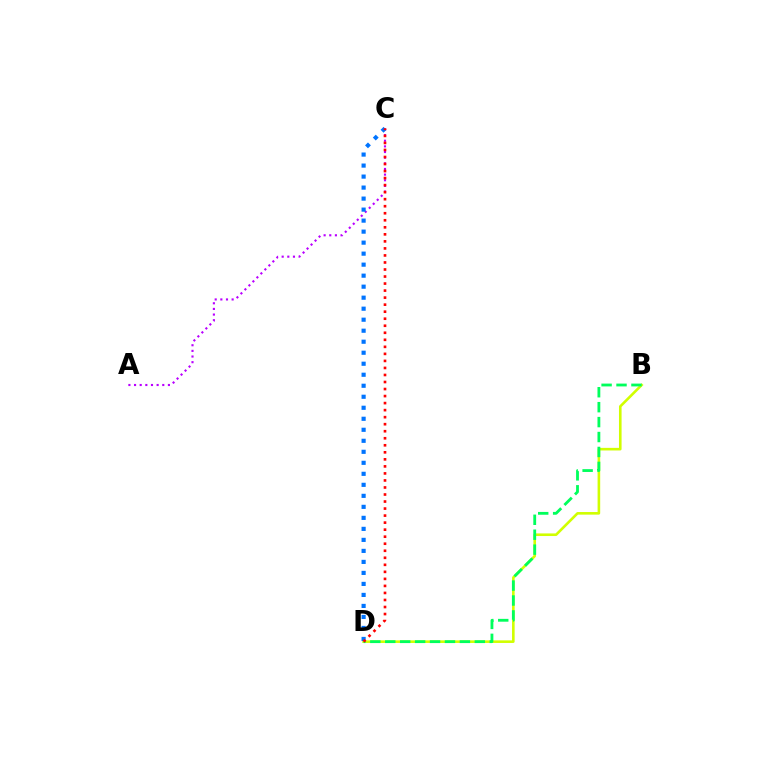{('A', 'C'): [{'color': '#b900ff', 'line_style': 'dotted', 'thickness': 1.53}], ('B', 'D'): [{'color': '#d1ff00', 'line_style': 'solid', 'thickness': 1.88}, {'color': '#00ff5c', 'line_style': 'dashed', 'thickness': 2.03}], ('C', 'D'): [{'color': '#0074ff', 'line_style': 'dotted', 'thickness': 2.99}, {'color': '#ff0000', 'line_style': 'dotted', 'thickness': 1.91}]}